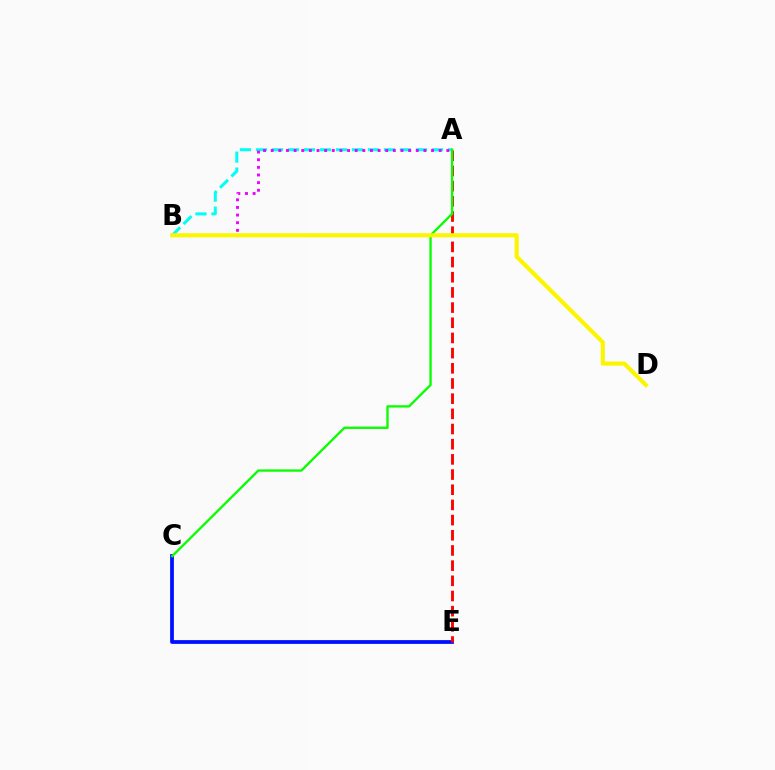{('C', 'E'): [{'color': '#0010ff', 'line_style': 'solid', 'thickness': 2.71}], ('A', 'B'): [{'color': '#00fff6', 'line_style': 'dashed', 'thickness': 2.17}, {'color': '#ee00ff', 'line_style': 'dotted', 'thickness': 2.07}], ('A', 'E'): [{'color': '#ff0000', 'line_style': 'dashed', 'thickness': 2.06}], ('A', 'C'): [{'color': '#08ff00', 'line_style': 'solid', 'thickness': 1.68}], ('B', 'D'): [{'color': '#fcf500', 'line_style': 'solid', 'thickness': 2.96}]}